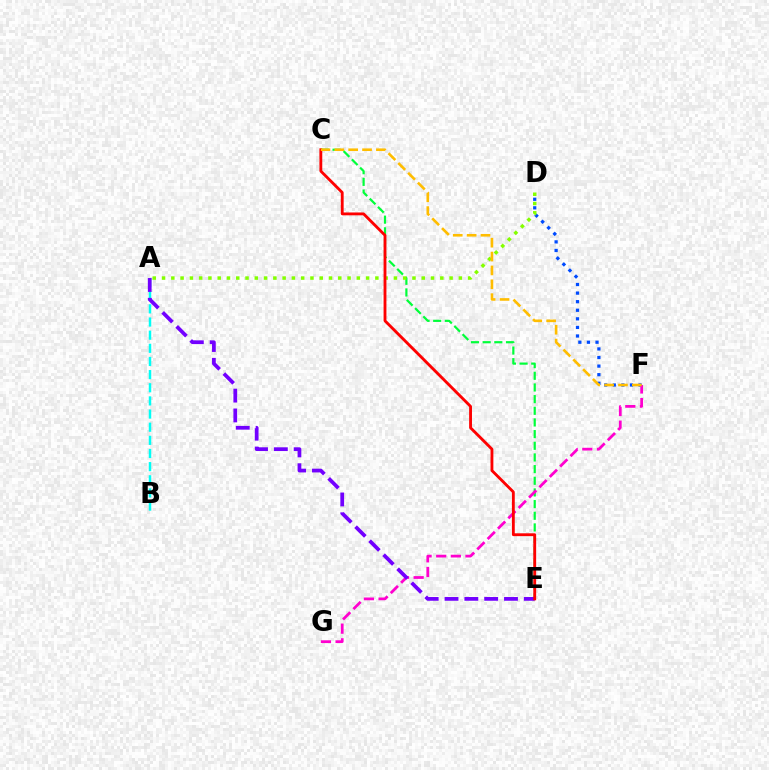{('A', 'B'): [{'color': '#00fff6', 'line_style': 'dashed', 'thickness': 1.79}], ('C', 'E'): [{'color': '#00ff39', 'line_style': 'dashed', 'thickness': 1.58}, {'color': '#ff0000', 'line_style': 'solid', 'thickness': 2.05}], ('D', 'F'): [{'color': '#004bff', 'line_style': 'dotted', 'thickness': 2.33}], ('F', 'G'): [{'color': '#ff00cf', 'line_style': 'dashed', 'thickness': 1.99}], ('A', 'D'): [{'color': '#84ff00', 'line_style': 'dotted', 'thickness': 2.52}], ('A', 'E'): [{'color': '#7200ff', 'line_style': 'dashed', 'thickness': 2.69}], ('C', 'F'): [{'color': '#ffbd00', 'line_style': 'dashed', 'thickness': 1.88}]}